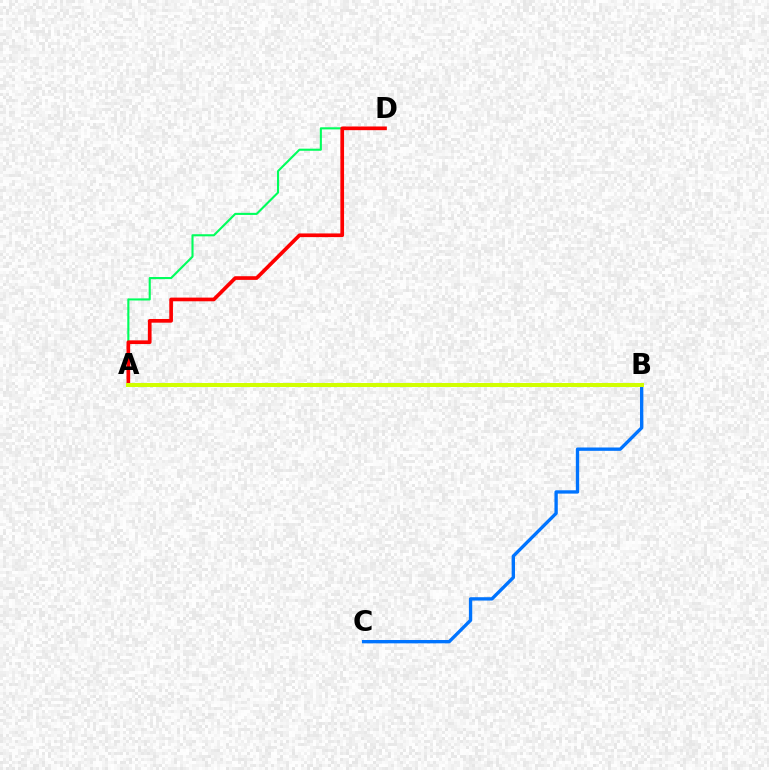{('A', 'D'): [{'color': '#00ff5c', 'line_style': 'solid', 'thickness': 1.52}, {'color': '#ff0000', 'line_style': 'solid', 'thickness': 2.65}], ('A', 'B'): [{'color': '#b900ff', 'line_style': 'dotted', 'thickness': 1.75}, {'color': '#d1ff00', 'line_style': 'solid', 'thickness': 2.9}], ('B', 'C'): [{'color': '#0074ff', 'line_style': 'solid', 'thickness': 2.4}]}